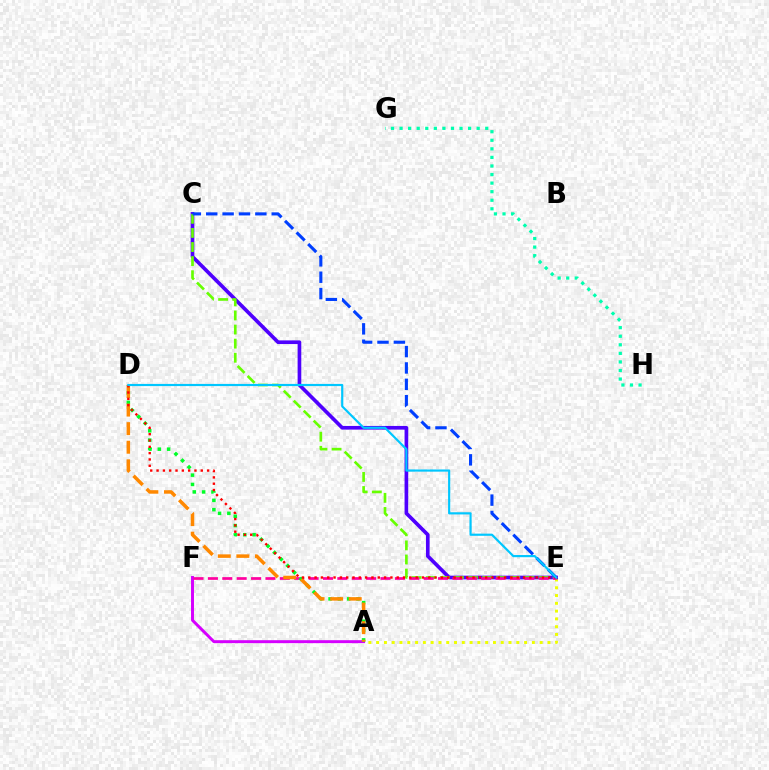{('A', 'F'): [{'color': '#d600ff', 'line_style': 'solid', 'thickness': 2.13}], ('A', 'E'): [{'color': '#eeff00', 'line_style': 'dotted', 'thickness': 2.12}], ('C', 'E'): [{'color': '#4f00ff', 'line_style': 'solid', 'thickness': 2.64}, {'color': '#66ff00', 'line_style': 'dashed', 'thickness': 1.92}, {'color': '#003fff', 'line_style': 'dashed', 'thickness': 2.22}], ('E', 'F'): [{'color': '#ff00a0', 'line_style': 'dashed', 'thickness': 1.95}], ('A', 'D'): [{'color': '#00ff27', 'line_style': 'dotted', 'thickness': 2.53}, {'color': '#ff8800', 'line_style': 'dashed', 'thickness': 2.52}], ('G', 'H'): [{'color': '#00ffaf', 'line_style': 'dotted', 'thickness': 2.33}], ('D', 'E'): [{'color': '#ff0000', 'line_style': 'dotted', 'thickness': 1.72}, {'color': '#00c7ff', 'line_style': 'solid', 'thickness': 1.57}]}